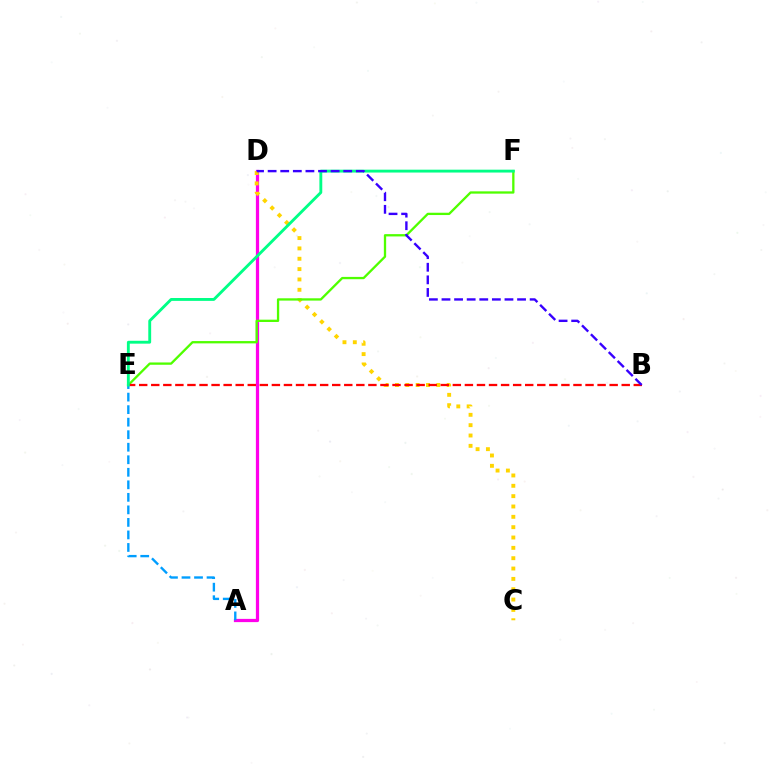{('A', 'D'): [{'color': '#ff00ed', 'line_style': 'solid', 'thickness': 2.33}], ('C', 'D'): [{'color': '#ffd500', 'line_style': 'dotted', 'thickness': 2.81}], ('E', 'F'): [{'color': '#4fff00', 'line_style': 'solid', 'thickness': 1.66}, {'color': '#00ff86', 'line_style': 'solid', 'thickness': 2.06}], ('B', 'E'): [{'color': '#ff0000', 'line_style': 'dashed', 'thickness': 1.64}], ('A', 'E'): [{'color': '#009eff', 'line_style': 'dashed', 'thickness': 1.7}], ('B', 'D'): [{'color': '#3700ff', 'line_style': 'dashed', 'thickness': 1.71}]}